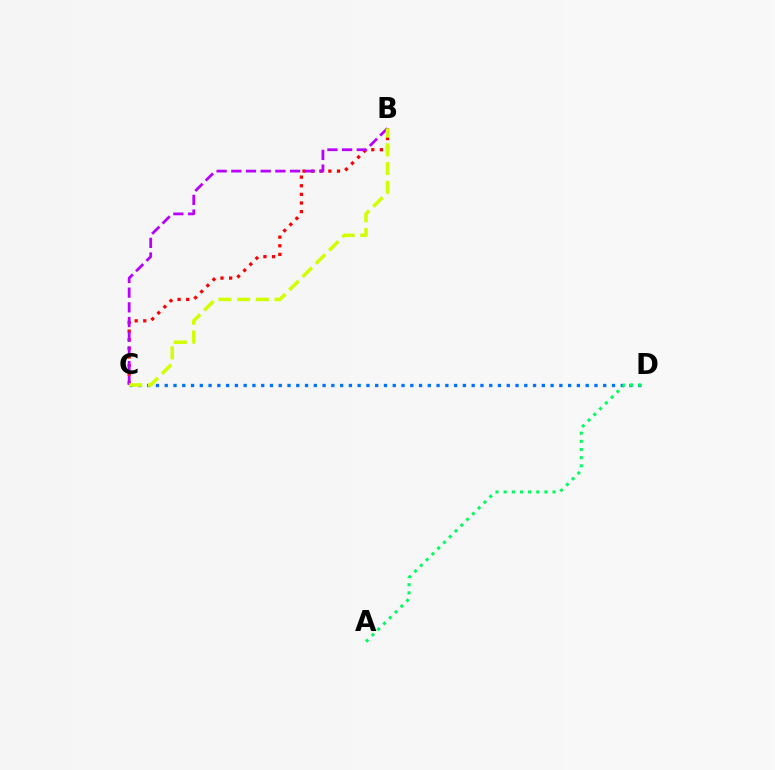{('B', 'C'): [{'color': '#ff0000', 'line_style': 'dotted', 'thickness': 2.34}, {'color': '#b900ff', 'line_style': 'dashed', 'thickness': 2.0}, {'color': '#d1ff00', 'line_style': 'dashed', 'thickness': 2.54}], ('C', 'D'): [{'color': '#0074ff', 'line_style': 'dotted', 'thickness': 2.38}], ('A', 'D'): [{'color': '#00ff5c', 'line_style': 'dotted', 'thickness': 2.21}]}